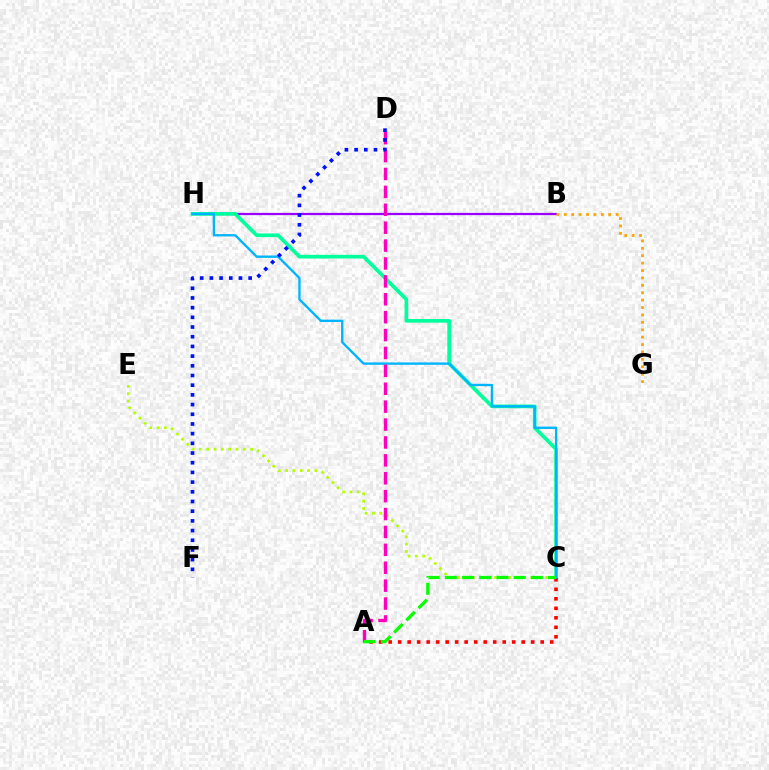{('B', 'H'): [{'color': '#9b00ff', 'line_style': 'solid', 'thickness': 1.62}], ('B', 'G'): [{'color': '#ffa500', 'line_style': 'dotted', 'thickness': 2.01}], ('C', 'H'): [{'color': '#00ff9d', 'line_style': 'solid', 'thickness': 2.65}, {'color': '#00b5ff', 'line_style': 'solid', 'thickness': 1.69}], ('A', 'C'): [{'color': '#ff0000', 'line_style': 'dotted', 'thickness': 2.58}, {'color': '#08ff00', 'line_style': 'dashed', 'thickness': 2.34}], ('C', 'E'): [{'color': '#b3ff00', 'line_style': 'dotted', 'thickness': 1.99}], ('A', 'D'): [{'color': '#ff00bd', 'line_style': 'dashed', 'thickness': 2.43}], ('D', 'F'): [{'color': '#0010ff', 'line_style': 'dotted', 'thickness': 2.63}]}